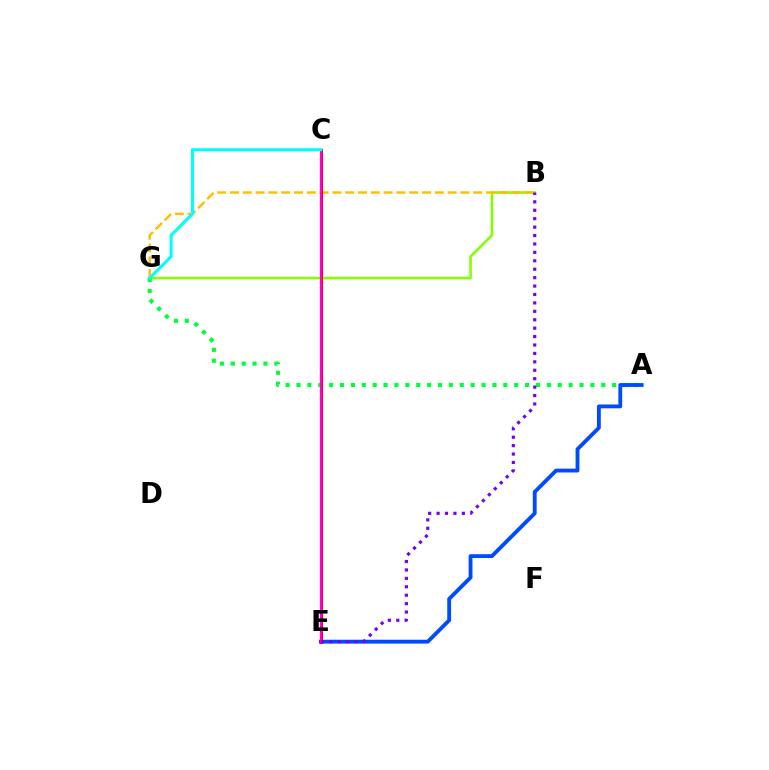{('B', 'G'): [{'color': '#84ff00', 'line_style': 'solid', 'thickness': 1.86}, {'color': '#ffbd00', 'line_style': 'dashed', 'thickness': 1.74}], ('A', 'G'): [{'color': '#00ff39', 'line_style': 'dotted', 'thickness': 2.96}], ('A', 'E'): [{'color': '#004bff', 'line_style': 'solid', 'thickness': 2.77}], ('C', 'E'): [{'color': '#ff0000', 'line_style': 'solid', 'thickness': 2.22}, {'color': '#ff00cf', 'line_style': 'solid', 'thickness': 1.56}], ('C', 'G'): [{'color': '#00fff6', 'line_style': 'solid', 'thickness': 2.21}], ('B', 'E'): [{'color': '#7200ff', 'line_style': 'dotted', 'thickness': 2.29}]}